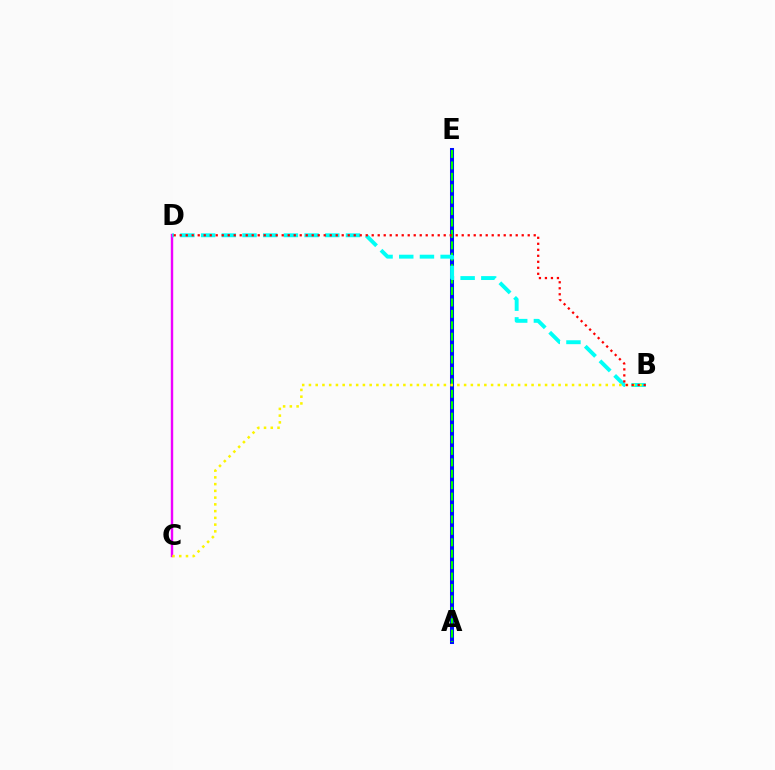{('A', 'E'): [{'color': '#0010ff', 'line_style': 'solid', 'thickness': 2.91}, {'color': '#08ff00', 'line_style': 'dashed', 'thickness': 1.55}], ('C', 'D'): [{'color': '#ee00ff', 'line_style': 'solid', 'thickness': 1.74}], ('B', 'D'): [{'color': '#00fff6', 'line_style': 'dashed', 'thickness': 2.81}, {'color': '#ff0000', 'line_style': 'dotted', 'thickness': 1.63}], ('B', 'C'): [{'color': '#fcf500', 'line_style': 'dotted', 'thickness': 1.83}]}